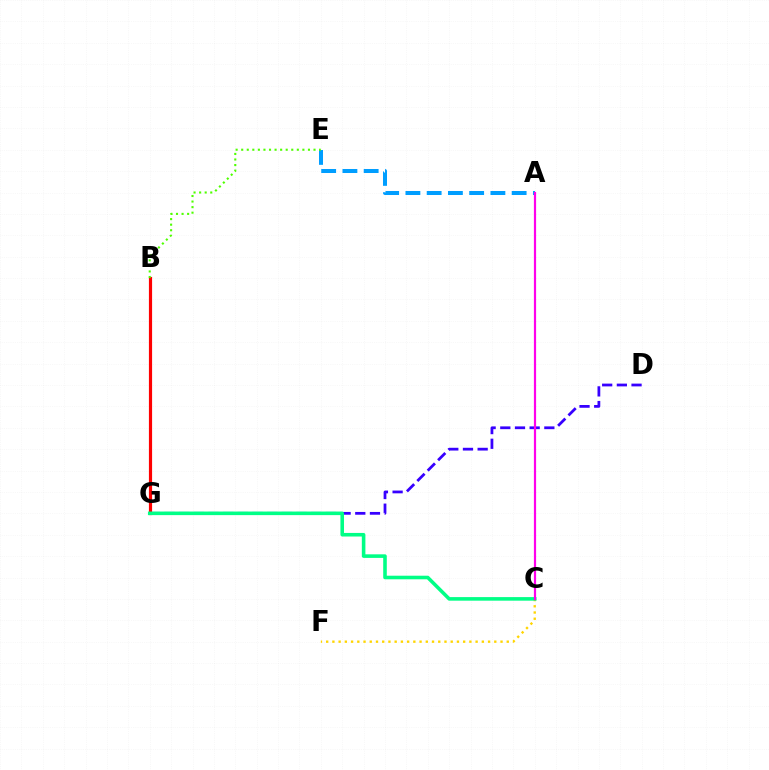{('B', 'G'): [{'color': '#ff0000', 'line_style': 'solid', 'thickness': 2.29}], ('A', 'E'): [{'color': '#009eff', 'line_style': 'dashed', 'thickness': 2.89}], ('C', 'F'): [{'color': '#ffd500', 'line_style': 'dotted', 'thickness': 1.69}], ('D', 'G'): [{'color': '#3700ff', 'line_style': 'dashed', 'thickness': 1.99}], ('C', 'G'): [{'color': '#00ff86', 'line_style': 'solid', 'thickness': 2.58}], ('A', 'C'): [{'color': '#ff00ed', 'line_style': 'solid', 'thickness': 1.58}], ('B', 'E'): [{'color': '#4fff00', 'line_style': 'dotted', 'thickness': 1.51}]}